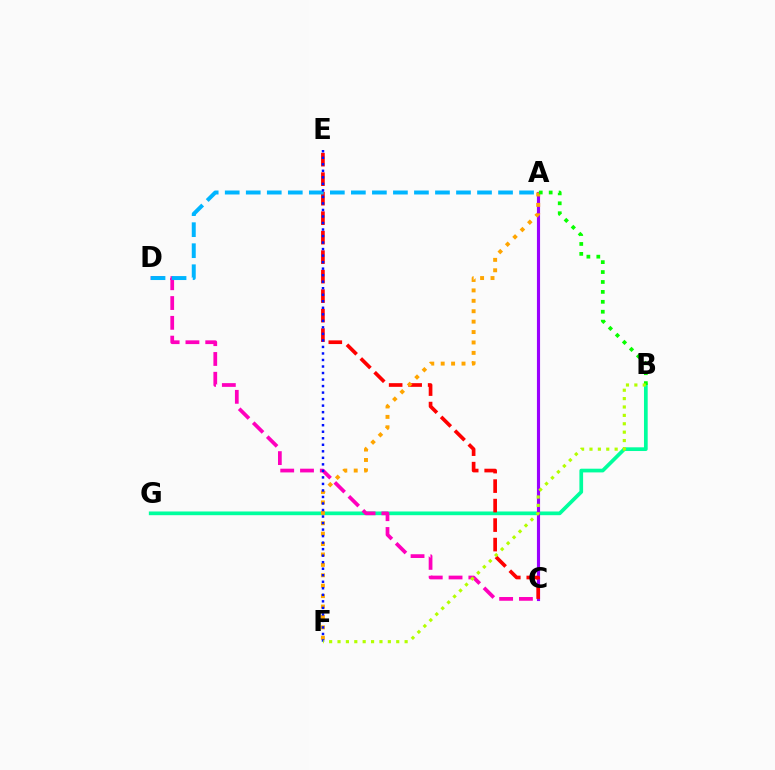{('B', 'G'): [{'color': '#00ff9d', 'line_style': 'solid', 'thickness': 2.67}], ('C', 'D'): [{'color': '#ff00bd', 'line_style': 'dashed', 'thickness': 2.69}], ('A', 'C'): [{'color': '#9b00ff', 'line_style': 'solid', 'thickness': 2.25}], ('C', 'E'): [{'color': '#ff0000', 'line_style': 'dashed', 'thickness': 2.65}], ('A', 'F'): [{'color': '#ffa500', 'line_style': 'dotted', 'thickness': 2.83}], ('A', 'B'): [{'color': '#08ff00', 'line_style': 'dotted', 'thickness': 2.7}], ('A', 'D'): [{'color': '#00b5ff', 'line_style': 'dashed', 'thickness': 2.86}], ('E', 'F'): [{'color': '#0010ff', 'line_style': 'dotted', 'thickness': 1.77}], ('B', 'F'): [{'color': '#b3ff00', 'line_style': 'dotted', 'thickness': 2.28}]}